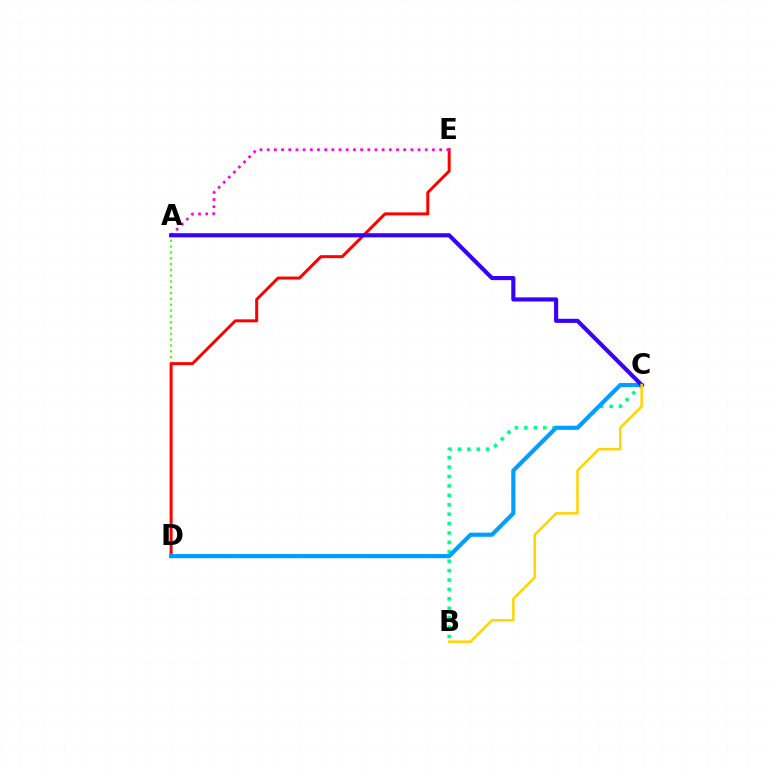{('B', 'C'): [{'color': '#00ff86', 'line_style': 'dotted', 'thickness': 2.56}, {'color': '#ffd500', 'line_style': 'solid', 'thickness': 1.8}], ('A', 'D'): [{'color': '#4fff00', 'line_style': 'dotted', 'thickness': 1.58}], ('D', 'E'): [{'color': '#ff0000', 'line_style': 'solid', 'thickness': 2.15}], ('C', 'D'): [{'color': '#009eff', 'line_style': 'solid', 'thickness': 2.98}], ('A', 'E'): [{'color': '#ff00ed', 'line_style': 'dotted', 'thickness': 1.95}], ('A', 'C'): [{'color': '#3700ff', 'line_style': 'solid', 'thickness': 2.97}]}